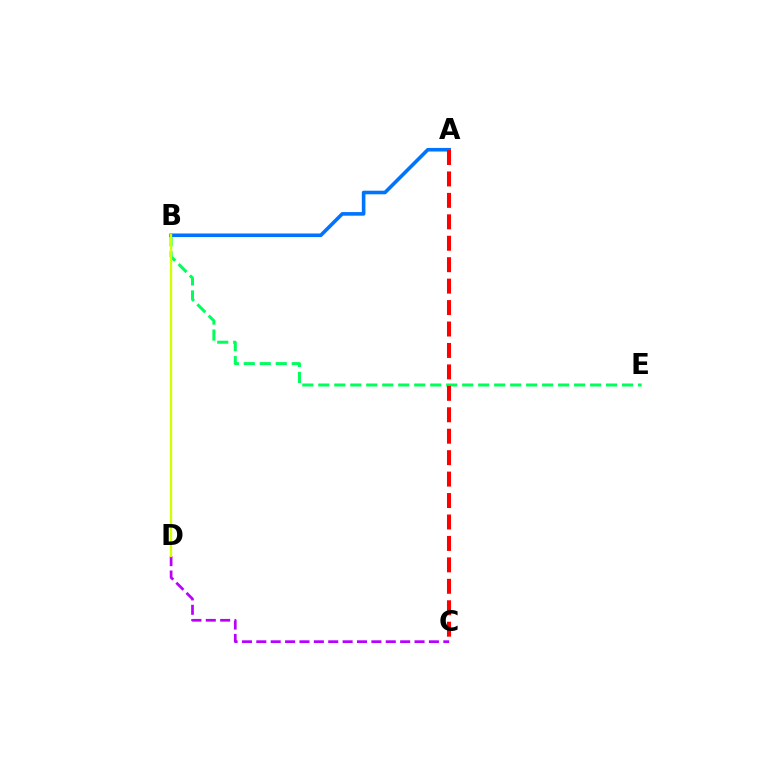{('B', 'E'): [{'color': '#00ff5c', 'line_style': 'dashed', 'thickness': 2.17}], ('A', 'B'): [{'color': '#0074ff', 'line_style': 'solid', 'thickness': 2.6}], ('A', 'C'): [{'color': '#ff0000', 'line_style': 'dashed', 'thickness': 2.91}], ('C', 'D'): [{'color': '#b900ff', 'line_style': 'dashed', 'thickness': 1.95}], ('B', 'D'): [{'color': '#d1ff00', 'line_style': 'solid', 'thickness': 1.67}]}